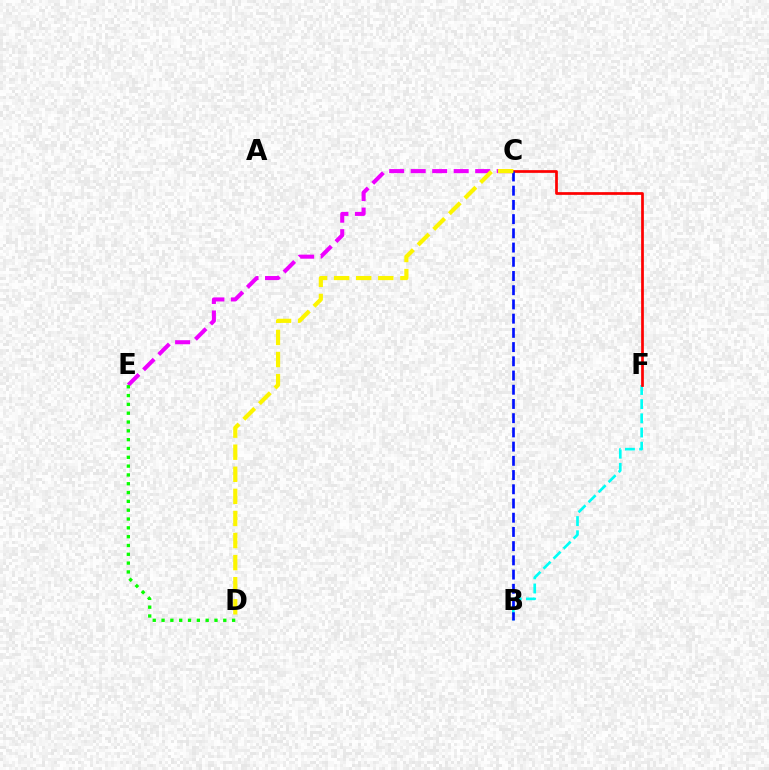{('B', 'F'): [{'color': '#00fff6', 'line_style': 'dashed', 'thickness': 1.93}], ('C', 'E'): [{'color': '#ee00ff', 'line_style': 'dashed', 'thickness': 2.92}], ('C', 'F'): [{'color': '#ff0000', 'line_style': 'solid', 'thickness': 1.96}], ('D', 'E'): [{'color': '#08ff00', 'line_style': 'dotted', 'thickness': 2.4}], ('B', 'C'): [{'color': '#0010ff', 'line_style': 'dashed', 'thickness': 1.93}], ('C', 'D'): [{'color': '#fcf500', 'line_style': 'dashed', 'thickness': 3.0}]}